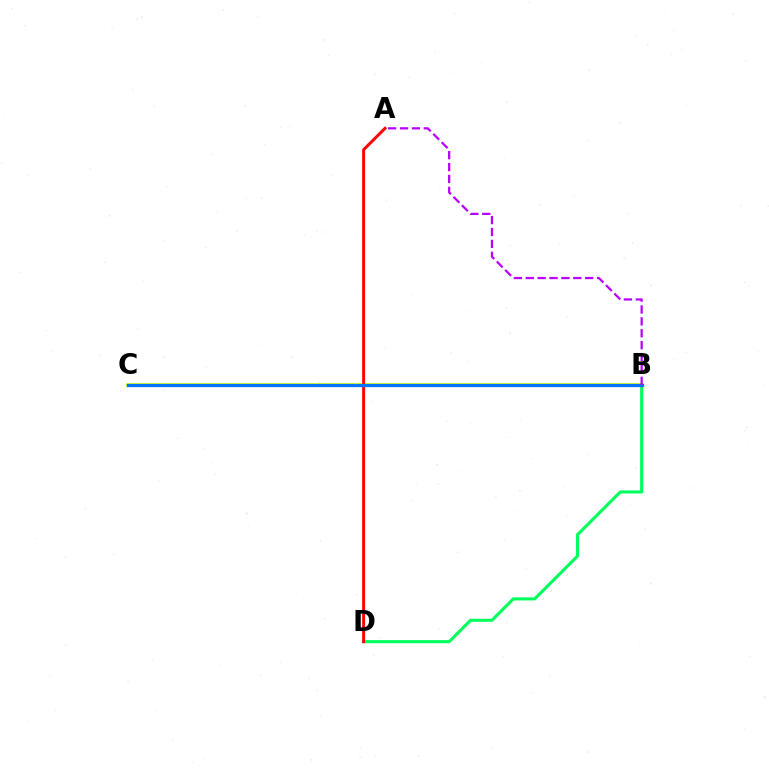{('B', 'C'): [{'color': '#d1ff00', 'line_style': 'solid', 'thickness': 2.69}, {'color': '#0074ff', 'line_style': 'solid', 'thickness': 2.33}], ('B', 'D'): [{'color': '#00ff5c', 'line_style': 'solid', 'thickness': 2.22}], ('A', 'D'): [{'color': '#ff0000', 'line_style': 'solid', 'thickness': 2.13}], ('A', 'B'): [{'color': '#b900ff', 'line_style': 'dashed', 'thickness': 1.62}]}